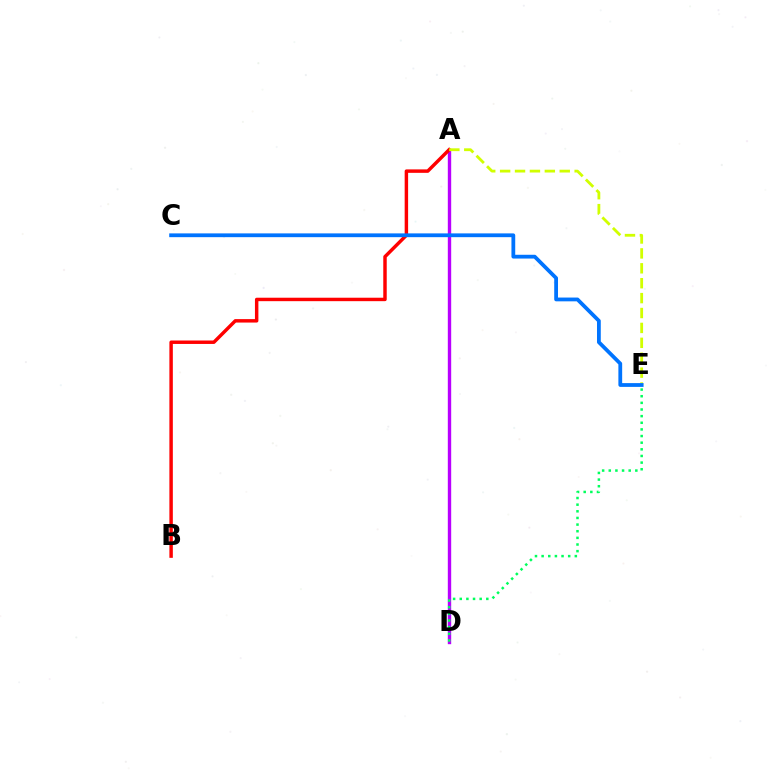{('A', 'D'): [{'color': '#b900ff', 'line_style': 'solid', 'thickness': 2.43}], ('A', 'B'): [{'color': '#ff0000', 'line_style': 'solid', 'thickness': 2.48}], ('A', 'E'): [{'color': '#d1ff00', 'line_style': 'dashed', 'thickness': 2.02}], ('D', 'E'): [{'color': '#00ff5c', 'line_style': 'dotted', 'thickness': 1.8}], ('C', 'E'): [{'color': '#0074ff', 'line_style': 'solid', 'thickness': 2.72}]}